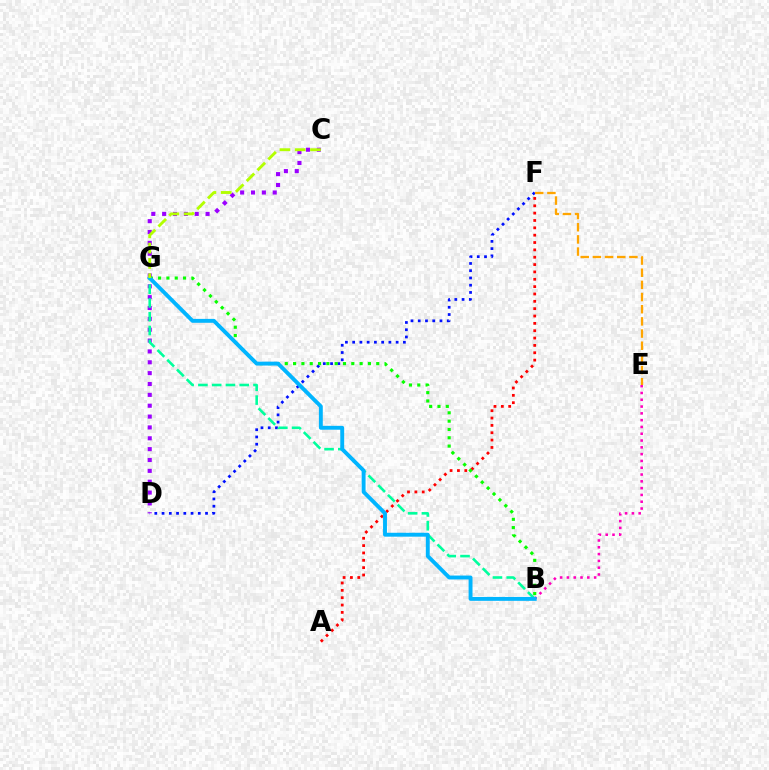{('A', 'F'): [{'color': '#ff0000', 'line_style': 'dotted', 'thickness': 2.0}], ('D', 'F'): [{'color': '#0010ff', 'line_style': 'dotted', 'thickness': 1.97}], ('C', 'D'): [{'color': '#9b00ff', 'line_style': 'dotted', 'thickness': 2.95}], ('B', 'E'): [{'color': '#ff00bd', 'line_style': 'dotted', 'thickness': 1.85}], ('B', 'G'): [{'color': '#08ff00', 'line_style': 'dotted', 'thickness': 2.26}, {'color': '#00ff9d', 'line_style': 'dashed', 'thickness': 1.87}, {'color': '#00b5ff', 'line_style': 'solid', 'thickness': 2.81}], ('E', 'F'): [{'color': '#ffa500', 'line_style': 'dashed', 'thickness': 1.65}], ('C', 'G'): [{'color': '#b3ff00', 'line_style': 'dashed', 'thickness': 2.08}]}